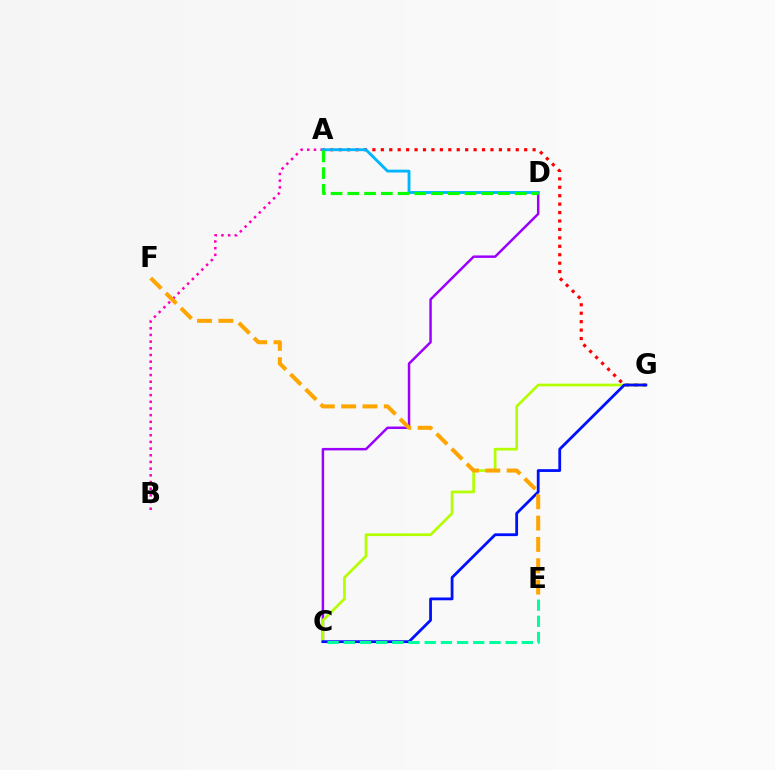{('A', 'G'): [{'color': '#ff0000', 'line_style': 'dotted', 'thickness': 2.29}], ('C', 'D'): [{'color': '#9b00ff', 'line_style': 'solid', 'thickness': 1.78}], ('C', 'G'): [{'color': '#b3ff00', 'line_style': 'solid', 'thickness': 1.94}, {'color': '#0010ff', 'line_style': 'solid', 'thickness': 2.01}], ('C', 'E'): [{'color': '#00ff9d', 'line_style': 'dashed', 'thickness': 2.2}], ('A', 'B'): [{'color': '#ff00bd', 'line_style': 'dotted', 'thickness': 1.82}], ('A', 'D'): [{'color': '#00b5ff', 'line_style': 'solid', 'thickness': 2.06}, {'color': '#08ff00', 'line_style': 'dashed', 'thickness': 2.27}], ('E', 'F'): [{'color': '#ffa500', 'line_style': 'dashed', 'thickness': 2.9}]}